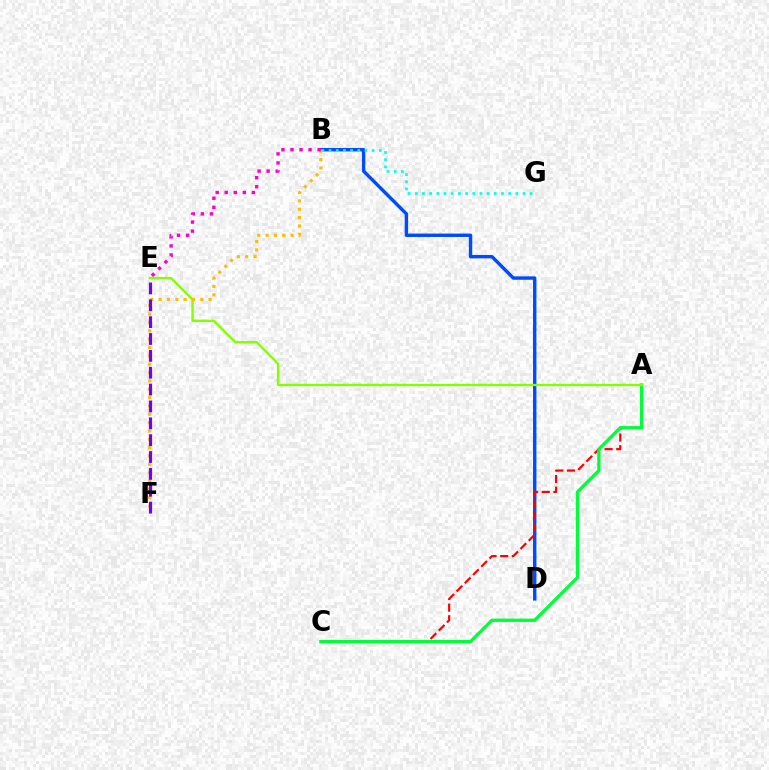{('B', 'D'): [{'color': '#004bff', 'line_style': 'solid', 'thickness': 2.45}], ('A', 'C'): [{'color': '#ff0000', 'line_style': 'dashed', 'thickness': 1.58}, {'color': '#00ff39', 'line_style': 'solid', 'thickness': 2.38}], ('A', 'E'): [{'color': '#84ff00', 'line_style': 'solid', 'thickness': 1.68}], ('B', 'F'): [{'color': '#ffbd00', 'line_style': 'dotted', 'thickness': 2.27}], ('B', 'G'): [{'color': '#00fff6', 'line_style': 'dotted', 'thickness': 1.95}], ('B', 'E'): [{'color': '#ff00cf', 'line_style': 'dotted', 'thickness': 2.46}], ('E', 'F'): [{'color': '#7200ff', 'line_style': 'dashed', 'thickness': 2.29}]}